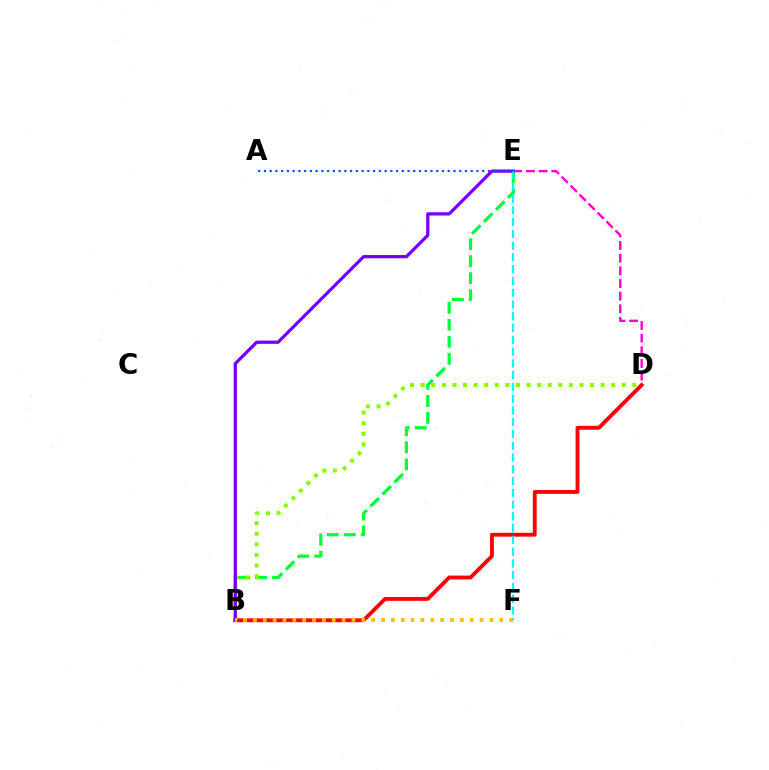{('B', 'E'): [{'color': '#00ff39', 'line_style': 'dashed', 'thickness': 2.31}, {'color': '#7200ff', 'line_style': 'solid', 'thickness': 2.34}], ('D', 'E'): [{'color': '#ff00cf', 'line_style': 'dashed', 'thickness': 1.72}], ('B', 'D'): [{'color': '#ff0000', 'line_style': 'solid', 'thickness': 2.77}, {'color': '#84ff00', 'line_style': 'dotted', 'thickness': 2.88}], ('B', 'F'): [{'color': '#ffbd00', 'line_style': 'dotted', 'thickness': 2.68}], ('E', 'F'): [{'color': '#00fff6', 'line_style': 'dashed', 'thickness': 1.6}], ('A', 'E'): [{'color': '#004bff', 'line_style': 'dotted', 'thickness': 1.56}]}